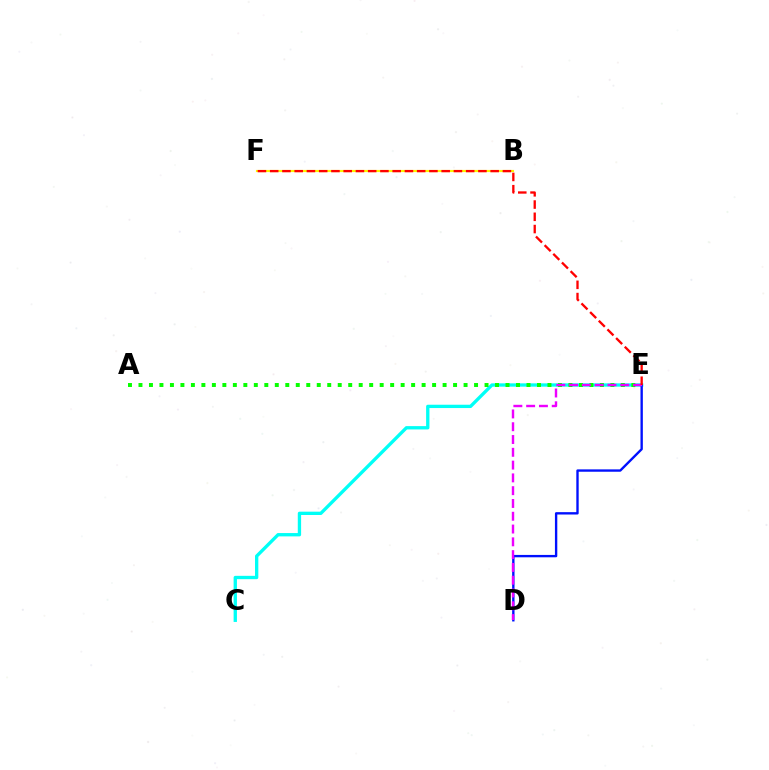{('B', 'F'): [{'color': '#fcf500', 'line_style': 'solid', 'thickness': 1.55}], ('C', 'E'): [{'color': '#00fff6', 'line_style': 'solid', 'thickness': 2.4}], ('A', 'E'): [{'color': '#08ff00', 'line_style': 'dotted', 'thickness': 2.85}], ('D', 'E'): [{'color': '#0010ff', 'line_style': 'solid', 'thickness': 1.7}, {'color': '#ee00ff', 'line_style': 'dashed', 'thickness': 1.74}], ('E', 'F'): [{'color': '#ff0000', 'line_style': 'dashed', 'thickness': 1.66}]}